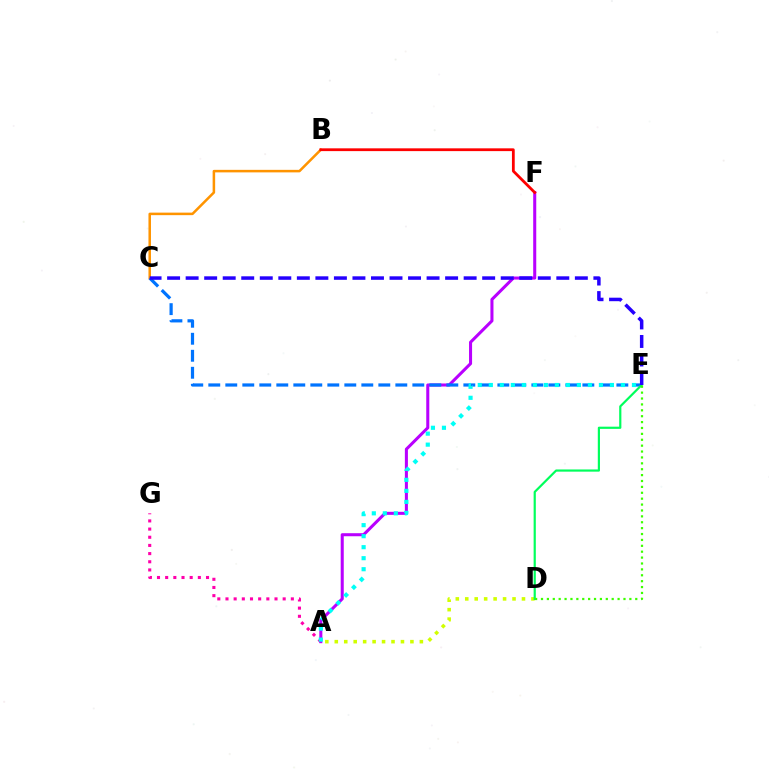{('A', 'G'): [{'color': '#ff00ac', 'line_style': 'dotted', 'thickness': 2.22}], ('A', 'F'): [{'color': '#b900ff', 'line_style': 'solid', 'thickness': 2.19}], ('B', 'C'): [{'color': '#ff9400', 'line_style': 'solid', 'thickness': 1.82}], ('C', 'E'): [{'color': '#0074ff', 'line_style': 'dashed', 'thickness': 2.31}, {'color': '#2500ff', 'line_style': 'dashed', 'thickness': 2.52}], ('A', 'D'): [{'color': '#d1ff00', 'line_style': 'dotted', 'thickness': 2.57}], ('B', 'F'): [{'color': '#ff0000', 'line_style': 'solid', 'thickness': 2.0}], ('D', 'E'): [{'color': '#00ff5c', 'line_style': 'solid', 'thickness': 1.58}, {'color': '#3dff00', 'line_style': 'dotted', 'thickness': 1.6}], ('A', 'E'): [{'color': '#00fff6', 'line_style': 'dotted', 'thickness': 2.99}]}